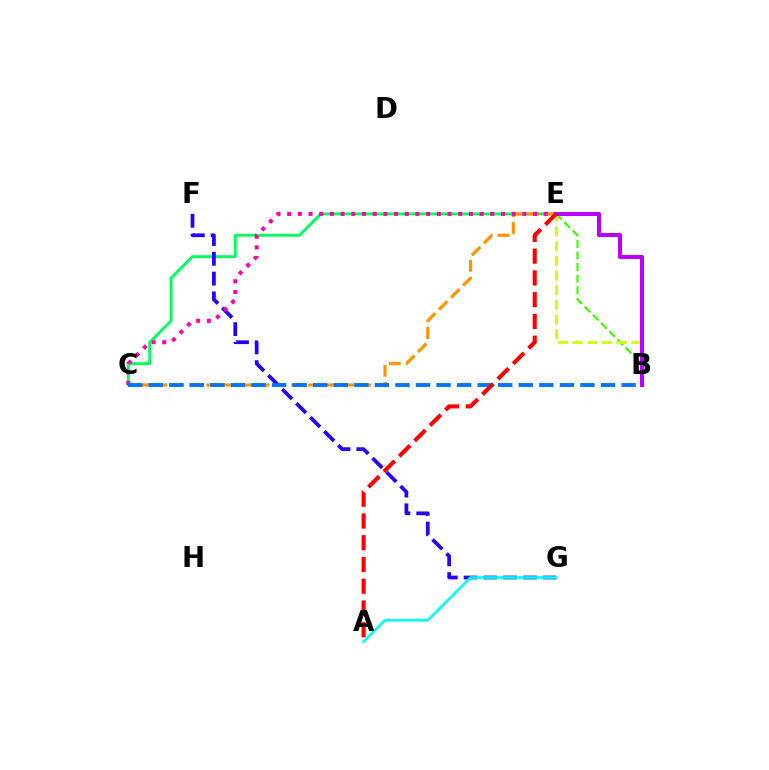{('C', 'E'): [{'color': '#00ff5c', 'line_style': 'solid', 'thickness': 2.09}, {'color': '#ff9400', 'line_style': 'dashed', 'thickness': 2.31}, {'color': '#ff00ac', 'line_style': 'dotted', 'thickness': 2.9}], ('B', 'E'): [{'color': '#3dff00', 'line_style': 'dashed', 'thickness': 1.58}, {'color': '#d1ff00', 'line_style': 'dashed', 'thickness': 1.99}, {'color': '#b900ff', 'line_style': 'solid', 'thickness': 2.93}], ('F', 'G'): [{'color': '#2500ff', 'line_style': 'dashed', 'thickness': 2.69}], ('A', 'G'): [{'color': '#00fff6', 'line_style': 'solid', 'thickness': 1.91}], ('B', 'C'): [{'color': '#0074ff', 'line_style': 'dashed', 'thickness': 2.79}], ('A', 'E'): [{'color': '#ff0000', 'line_style': 'dashed', 'thickness': 2.96}]}